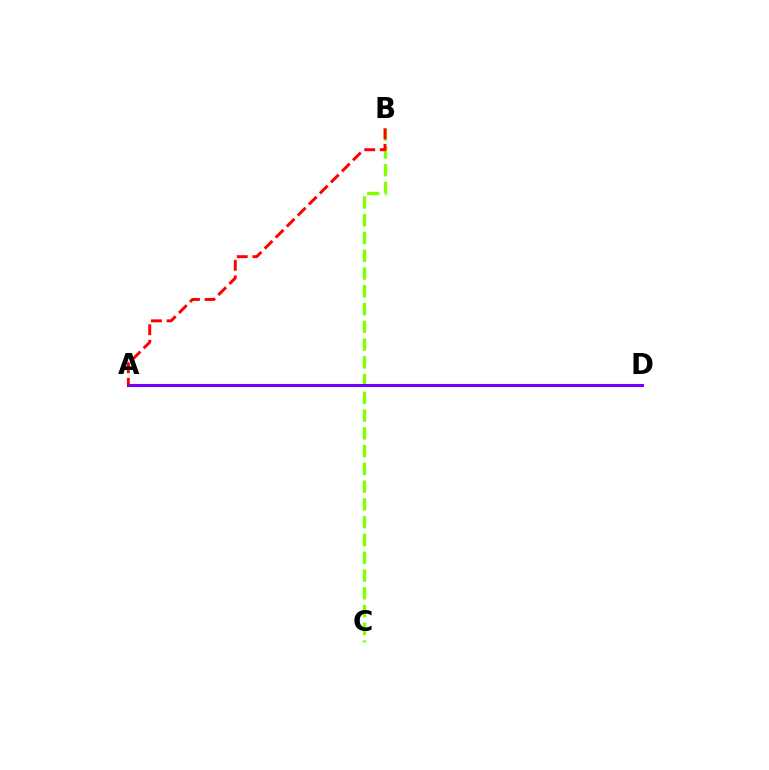{('A', 'D'): [{'color': '#00fff6', 'line_style': 'dashed', 'thickness': 1.99}, {'color': '#7200ff', 'line_style': 'solid', 'thickness': 2.21}], ('B', 'C'): [{'color': '#84ff00', 'line_style': 'dashed', 'thickness': 2.41}], ('A', 'B'): [{'color': '#ff0000', 'line_style': 'dashed', 'thickness': 2.12}]}